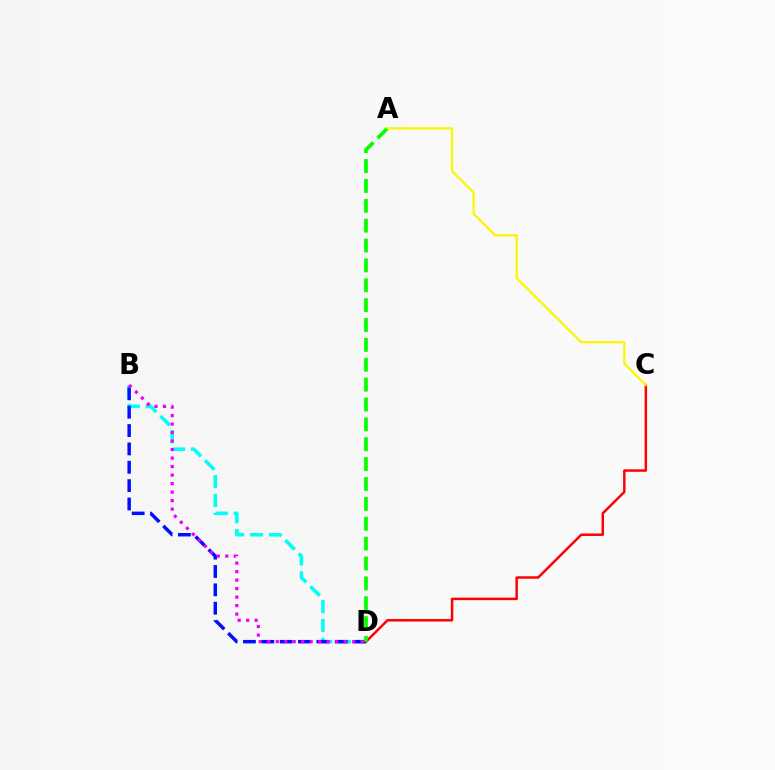{('B', 'D'): [{'color': '#00fff6', 'line_style': 'dashed', 'thickness': 2.56}, {'color': '#0010ff', 'line_style': 'dashed', 'thickness': 2.49}, {'color': '#ee00ff', 'line_style': 'dotted', 'thickness': 2.31}], ('C', 'D'): [{'color': '#ff0000', 'line_style': 'solid', 'thickness': 1.78}], ('A', 'D'): [{'color': '#08ff00', 'line_style': 'dashed', 'thickness': 2.7}], ('A', 'C'): [{'color': '#fcf500', 'line_style': 'solid', 'thickness': 1.6}]}